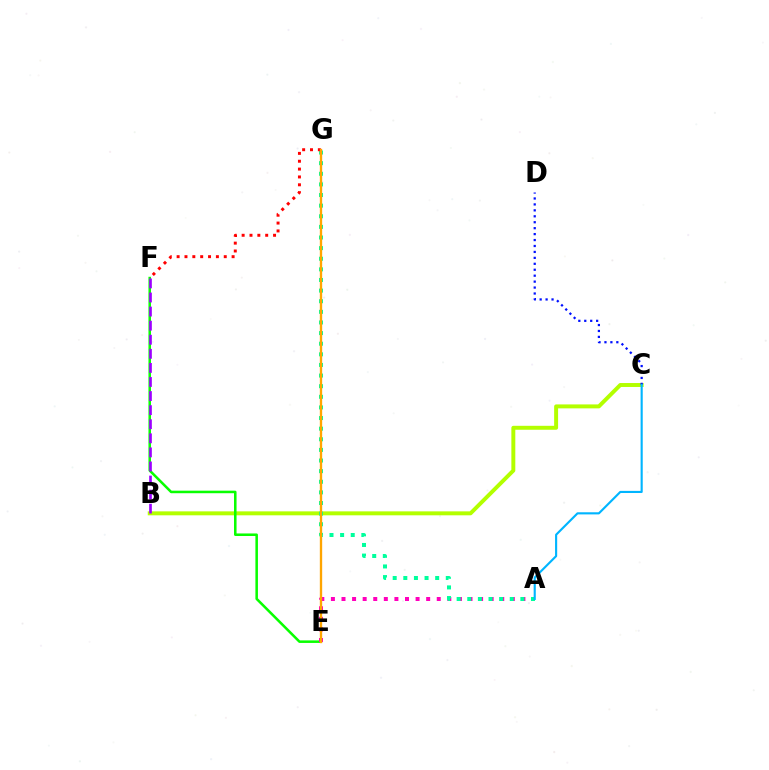{('B', 'C'): [{'color': '#b3ff00', 'line_style': 'solid', 'thickness': 2.84}], ('E', 'F'): [{'color': '#08ff00', 'line_style': 'solid', 'thickness': 1.83}], ('C', 'D'): [{'color': '#0010ff', 'line_style': 'dotted', 'thickness': 1.61}], ('A', 'E'): [{'color': '#ff00bd', 'line_style': 'dotted', 'thickness': 2.88}], ('A', 'G'): [{'color': '#00ff9d', 'line_style': 'dotted', 'thickness': 2.89}], ('B', 'F'): [{'color': '#9b00ff', 'line_style': 'dashed', 'thickness': 1.91}], ('F', 'G'): [{'color': '#ff0000', 'line_style': 'dotted', 'thickness': 2.13}], ('E', 'G'): [{'color': '#ffa500', 'line_style': 'solid', 'thickness': 1.69}], ('A', 'C'): [{'color': '#00b5ff', 'line_style': 'solid', 'thickness': 1.53}]}